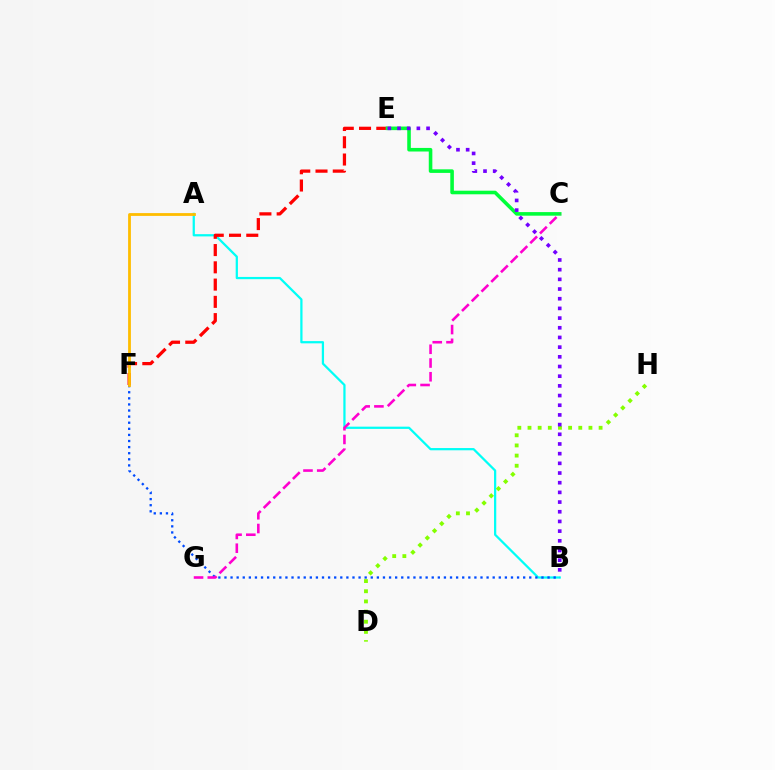{('A', 'B'): [{'color': '#00fff6', 'line_style': 'solid', 'thickness': 1.61}], ('B', 'F'): [{'color': '#004bff', 'line_style': 'dotted', 'thickness': 1.66}], ('E', 'F'): [{'color': '#ff0000', 'line_style': 'dashed', 'thickness': 2.34}], ('C', 'E'): [{'color': '#00ff39', 'line_style': 'solid', 'thickness': 2.58}], ('D', 'H'): [{'color': '#84ff00', 'line_style': 'dotted', 'thickness': 2.76}], ('A', 'F'): [{'color': '#ffbd00', 'line_style': 'solid', 'thickness': 2.01}], ('B', 'E'): [{'color': '#7200ff', 'line_style': 'dotted', 'thickness': 2.63}], ('C', 'G'): [{'color': '#ff00cf', 'line_style': 'dashed', 'thickness': 1.87}]}